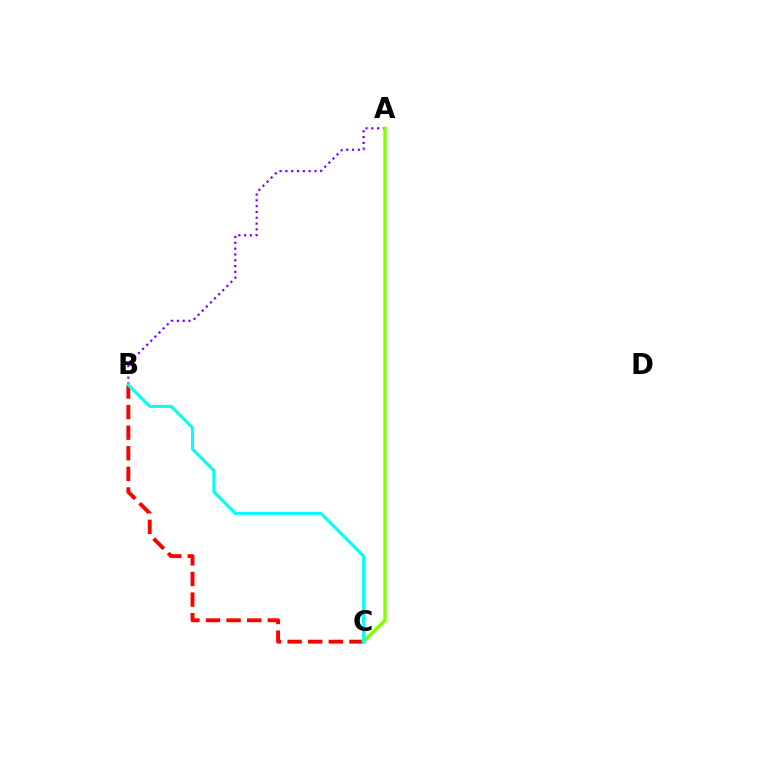{('B', 'C'): [{'color': '#ff0000', 'line_style': 'dashed', 'thickness': 2.8}, {'color': '#00fff6', 'line_style': 'solid', 'thickness': 2.18}], ('A', 'B'): [{'color': '#7200ff', 'line_style': 'dotted', 'thickness': 1.58}], ('A', 'C'): [{'color': '#84ff00', 'line_style': 'solid', 'thickness': 2.49}]}